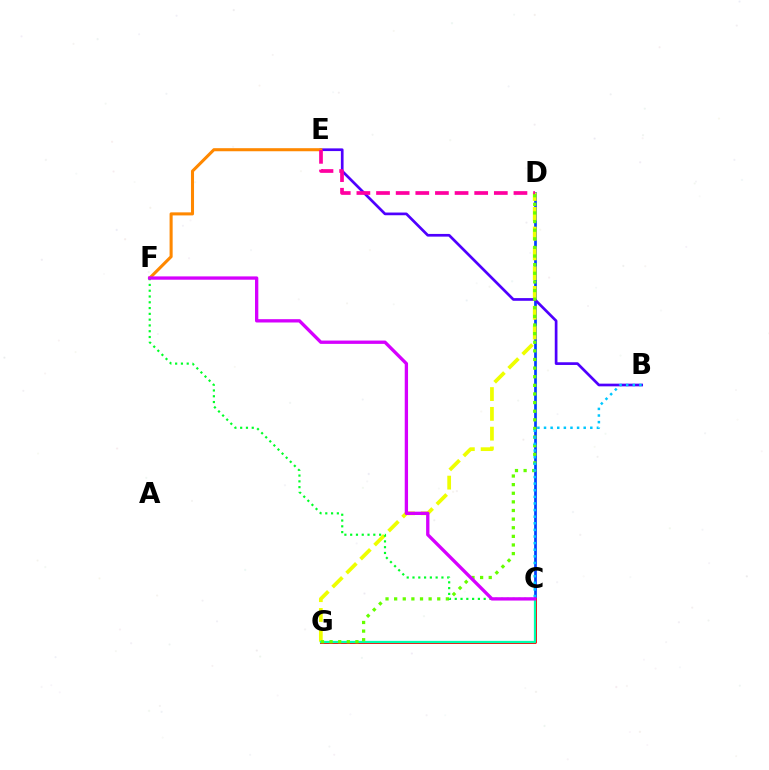{('C', 'D'): [{'color': '#003fff', 'line_style': 'solid', 'thickness': 1.94}], ('D', 'G'): [{'color': '#eeff00', 'line_style': 'dashed', 'thickness': 2.69}, {'color': '#66ff00', 'line_style': 'dotted', 'thickness': 2.34}], ('C', 'G'): [{'color': '#ff0000', 'line_style': 'solid', 'thickness': 2.1}, {'color': '#00ffaf', 'line_style': 'solid', 'thickness': 1.63}], ('B', 'E'): [{'color': '#4f00ff', 'line_style': 'solid', 'thickness': 1.94}], ('E', 'F'): [{'color': '#ff8800', 'line_style': 'solid', 'thickness': 2.2}], ('D', 'E'): [{'color': '#ff00a0', 'line_style': 'dashed', 'thickness': 2.67}], ('C', 'F'): [{'color': '#00ff27', 'line_style': 'dotted', 'thickness': 1.57}, {'color': '#d600ff', 'line_style': 'solid', 'thickness': 2.39}], ('B', 'C'): [{'color': '#00c7ff', 'line_style': 'dotted', 'thickness': 1.8}]}